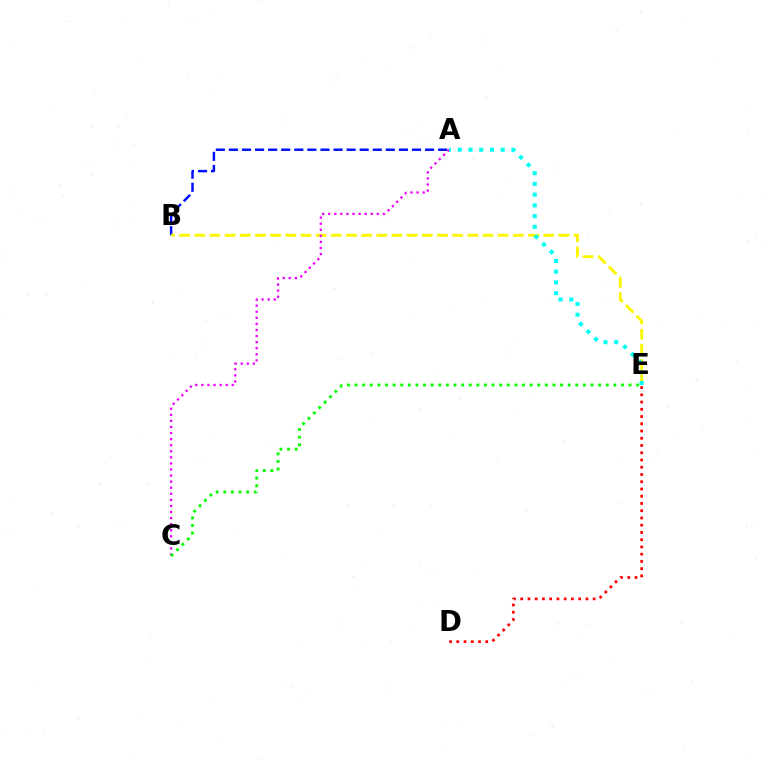{('A', 'B'): [{'color': '#0010ff', 'line_style': 'dashed', 'thickness': 1.78}], ('B', 'E'): [{'color': '#fcf500', 'line_style': 'dashed', 'thickness': 2.06}], ('A', 'C'): [{'color': '#ee00ff', 'line_style': 'dotted', 'thickness': 1.65}], ('C', 'E'): [{'color': '#08ff00', 'line_style': 'dotted', 'thickness': 2.07}], ('D', 'E'): [{'color': '#ff0000', 'line_style': 'dotted', 'thickness': 1.97}], ('A', 'E'): [{'color': '#00fff6', 'line_style': 'dotted', 'thickness': 2.92}]}